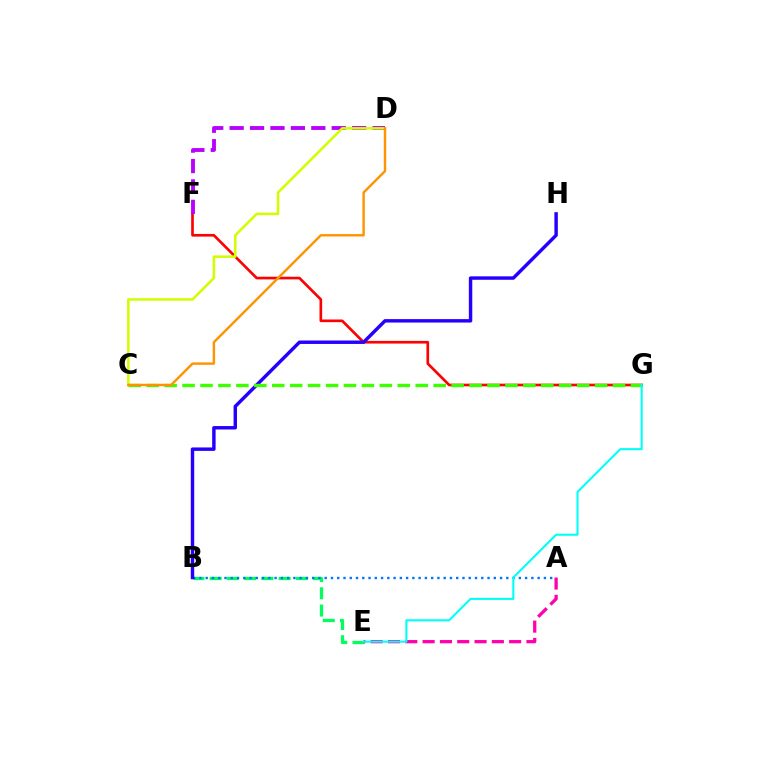{('B', 'E'): [{'color': '#00ff5c', 'line_style': 'dashed', 'thickness': 2.34}], ('F', 'G'): [{'color': '#ff0000', 'line_style': 'solid', 'thickness': 1.92}], ('D', 'F'): [{'color': '#b900ff', 'line_style': 'dashed', 'thickness': 2.77}], ('C', 'D'): [{'color': '#d1ff00', 'line_style': 'solid', 'thickness': 1.83}, {'color': '#ff9400', 'line_style': 'solid', 'thickness': 1.74}], ('A', 'E'): [{'color': '#ff00ac', 'line_style': 'dashed', 'thickness': 2.35}], ('A', 'B'): [{'color': '#0074ff', 'line_style': 'dotted', 'thickness': 1.7}], ('B', 'H'): [{'color': '#2500ff', 'line_style': 'solid', 'thickness': 2.47}], ('C', 'G'): [{'color': '#3dff00', 'line_style': 'dashed', 'thickness': 2.44}], ('E', 'G'): [{'color': '#00fff6', 'line_style': 'solid', 'thickness': 1.5}]}